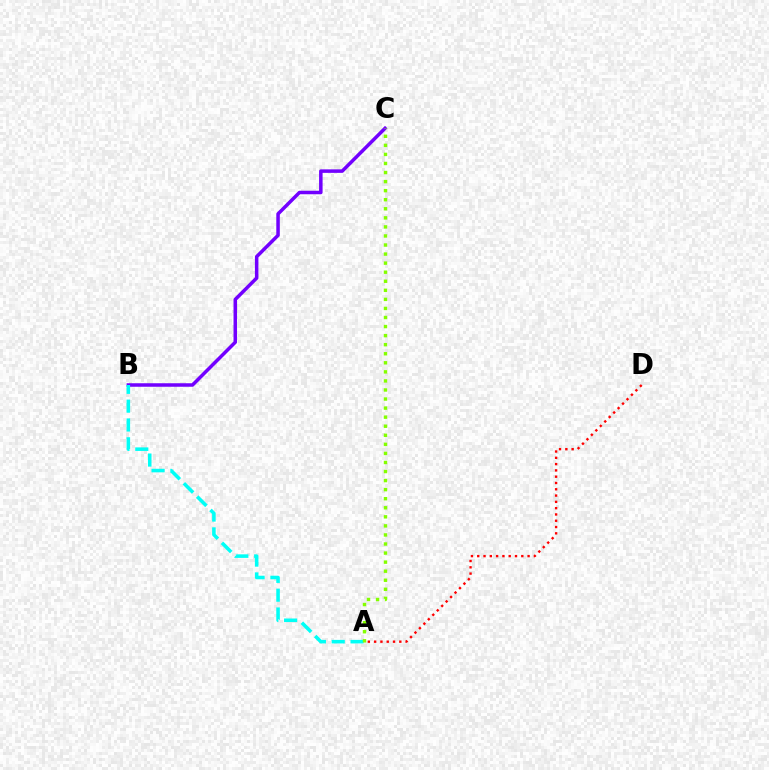{('A', 'D'): [{'color': '#ff0000', 'line_style': 'dotted', 'thickness': 1.71}], ('B', 'C'): [{'color': '#7200ff', 'line_style': 'solid', 'thickness': 2.52}], ('A', 'B'): [{'color': '#00fff6', 'line_style': 'dashed', 'thickness': 2.56}], ('A', 'C'): [{'color': '#84ff00', 'line_style': 'dotted', 'thickness': 2.46}]}